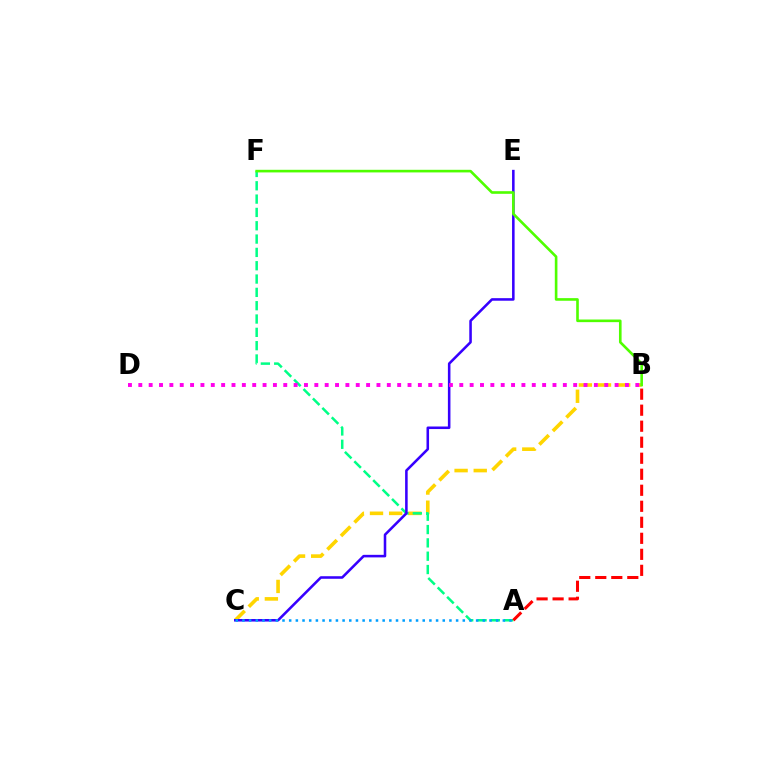{('B', 'C'): [{'color': '#ffd500', 'line_style': 'dashed', 'thickness': 2.6}], ('A', 'F'): [{'color': '#00ff86', 'line_style': 'dashed', 'thickness': 1.81}], ('C', 'E'): [{'color': '#3700ff', 'line_style': 'solid', 'thickness': 1.84}], ('A', 'C'): [{'color': '#009eff', 'line_style': 'dotted', 'thickness': 1.81}], ('B', 'F'): [{'color': '#4fff00', 'line_style': 'solid', 'thickness': 1.89}], ('A', 'B'): [{'color': '#ff0000', 'line_style': 'dashed', 'thickness': 2.18}], ('B', 'D'): [{'color': '#ff00ed', 'line_style': 'dotted', 'thickness': 2.81}]}